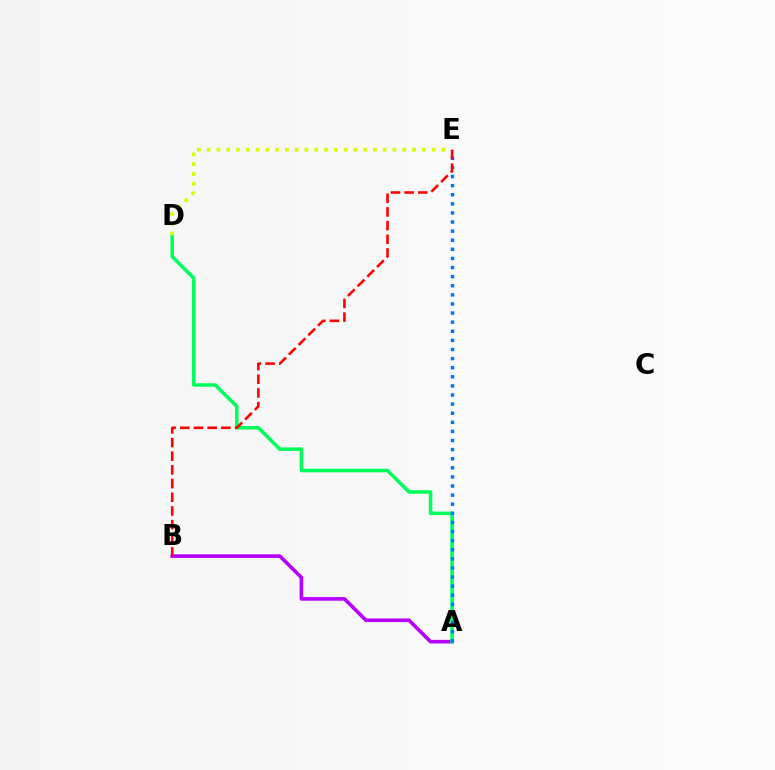{('A', 'B'): [{'color': '#b900ff', 'line_style': 'solid', 'thickness': 2.61}], ('A', 'D'): [{'color': '#00ff5c', 'line_style': 'solid', 'thickness': 2.56}], ('D', 'E'): [{'color': '#d1ff00', 'line_style': 'dotted', 'thickness': 2.66}], ('A', 'E'): [{'color': '#0074ff', 'line_style': 'dotted', 'thickness': 2.47}], ('B', 'E'): [{'color': '#ff0000', 'line_style': 'dashed', 'thickness': 1.86}]}